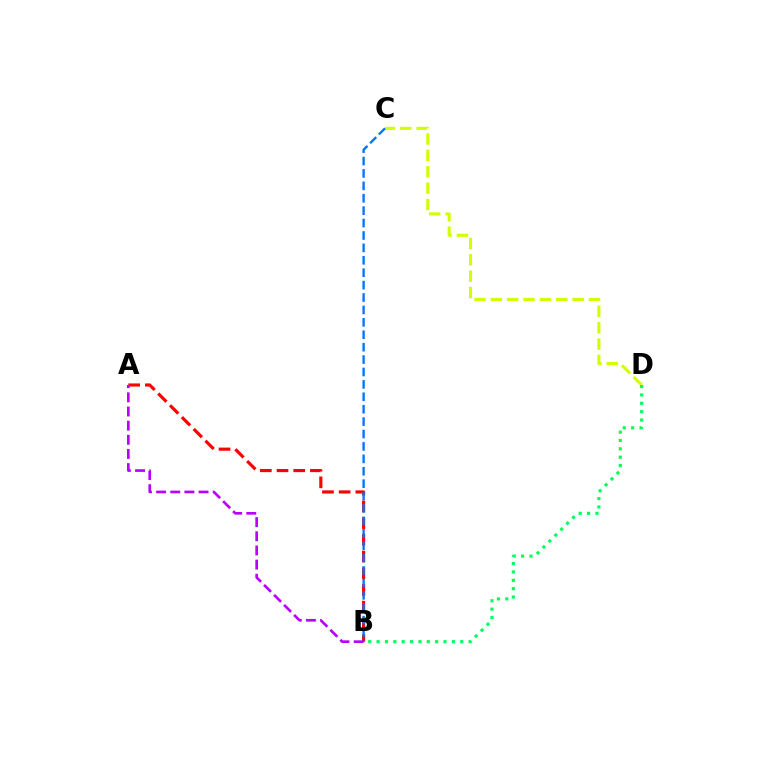{('C', 'D'): [{'color': '#d1ff00', 'line_style': 'dashed', 'thickness': 2.22}], ('A', 'B'): [{'color': '#ff0000', 'line_style': 'dashed', 'thickness': 2.27}, {'color': '#b900ff', 'line_style': 'dashed', 'thickness': 1.92}], ('B', 'D'): [{'color': '#00ff5c', 'line_style': 'dotted', 'thickness': 2.27}], ('B', 'C'): [{'color': '#0074ff', 'line_style': 'dashed', 'thickness': 1.69}]}